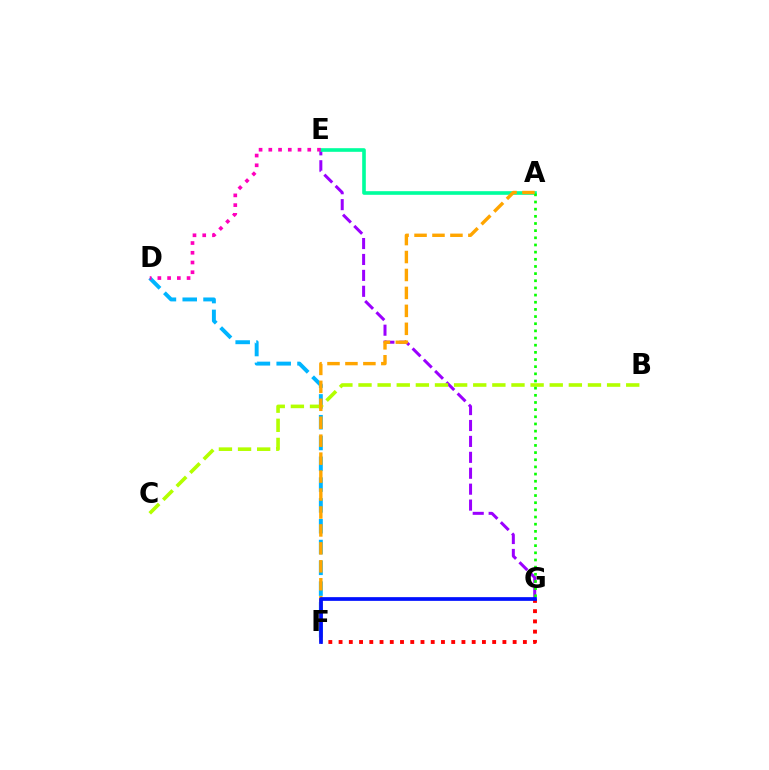{('D', 'F'): [{'color': '#00b5ff', 'line_style': 'dashed', 'thickness': 2.83}], ('E', 'G'): [{'color': '#9b00ff', 'line_style': 'dashed', 'thickness': 2.16}], ('A', 'E'): [{'color': '#00ff9d', 'line_style': 'solid', 'thickness': 2.61}], ('B', 'C'): [{'color': '#b3ff00', 'line_style': 'dashed', 'thickness': 2.6}], ('F', 'G'): [{'color': '#ff0000', 'line_style': 'dotted', 'thickness': 2.78}, {'color': '#0010ff', 'line_style': 'solid', 'thickness': 2.67}], ('D', 'E'): [{'color': '#ff00bd', 'line_style': 'dotted', 'thickness': 2.65}], ('A', 'G'): [{'color': '#08ff00', 'line_style': 'dotted', 'thickness': 1.95}], ('A', 'F'): [{'color': '#ffa500', 'line_style': 'dashed', 'thickness': 2.44}]}